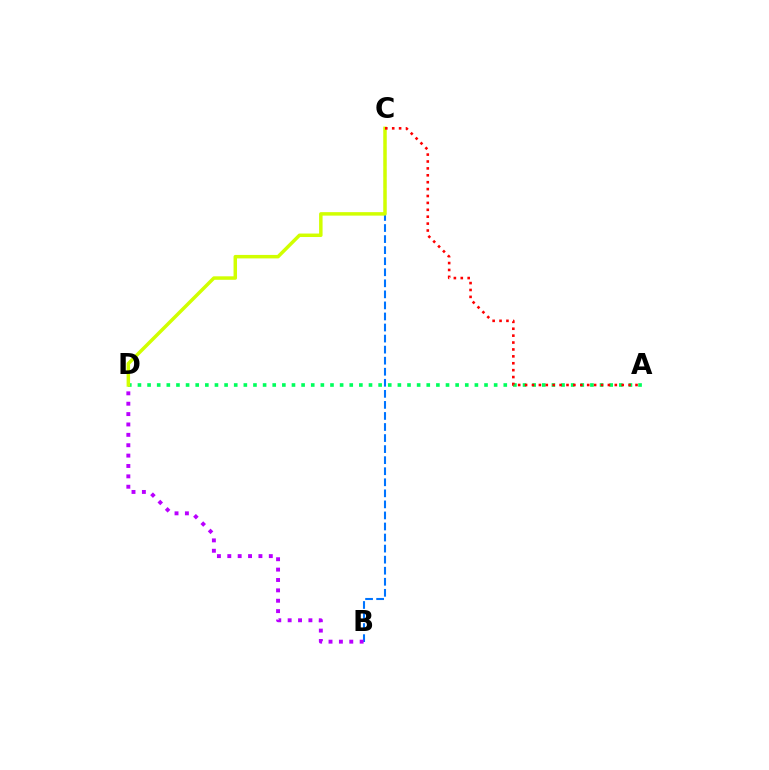{('B', 'C'): [{'color': '#0074ff', 'line_style': 'dashed', 'thickness': 1.5}], ('B', 'D'): [{'color': '#b900ff', 'line_style': 'dotted', 'thickness': 2.82}], ('A', 'D'): [{'color': '#00ff5c', 'line_style': 'dotted', 'thickness': 2.62}], ('C', 'D'): [{'color': '#d1ff00', 'line_style': 'solid', 'thickness': 2.5}], ('A', 'C'): [{'color': '#ff0000', 'line_style': 'dotted', 'thickness': 1.88}]}